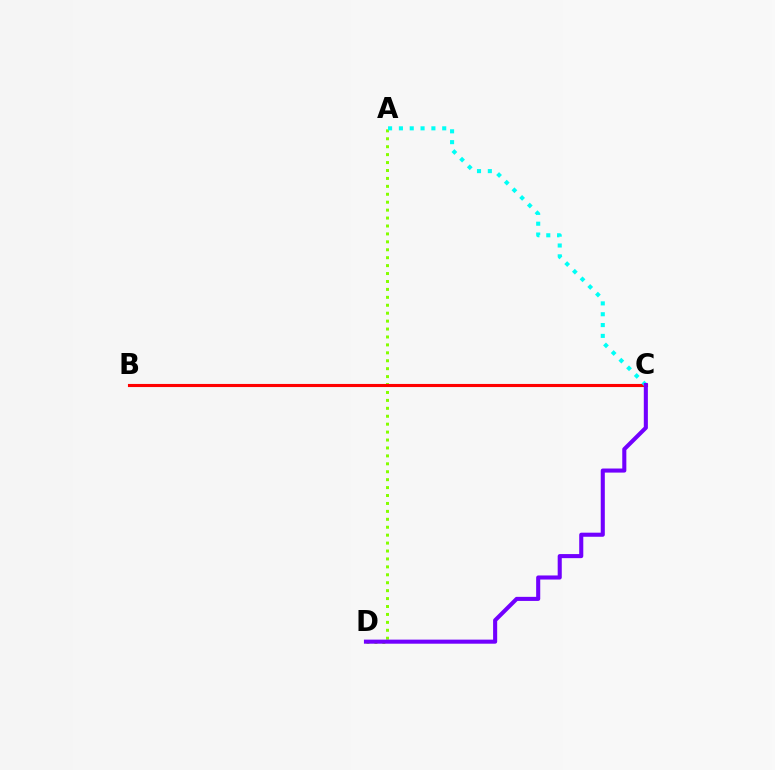{('A', 'D'): [{'color': '#84ff00', 'line_style': 'dotted', 'thickness': 2.15}], ('B', 'C'): [{'color': '#ff0000', 'line_style': 'solid', 'thickness': 2.23}], ('A', 'C'): [{'color': '#00fff6', 'line_style': 'dotted', 'thickness': 2.94}], ('C', 'D'): [{'color': '#7200ff', 'line_style': 'solid', 'thickness': 2.94}]}